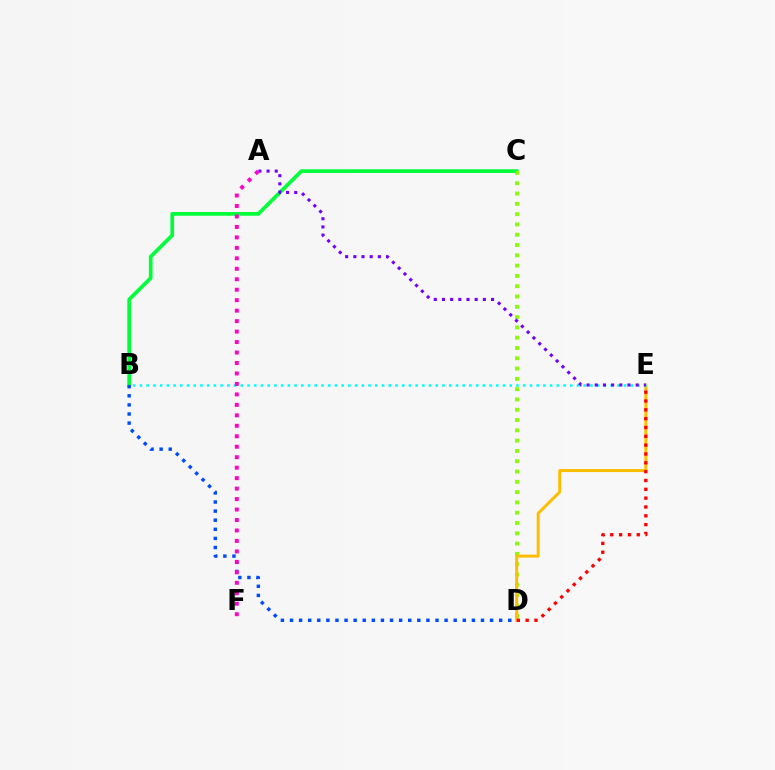{('B', 'C'): [{'color': '#00ff39', 'line_style': 'solid', 'thickness': 2.67}], ('C', 'D'): [{'color': '#84ff00', 'line_style': 'dotted', 'thickness': 2.8}], ('D', 'E'): [{'color': '#ffbd00', 'line_style': 'solid', 'thickness': 2.15}, {'color': '#ff0000', 'line_style': 'dotted', 'thickness': 2.4}], ('B', 'E'): [{'color': '#00fff6', 'line_style': 'dotted', 'thickness': 1.83}], ('B', 'D'): [{'color': '#004bff', 'line_style': 'dotted', 'thickness': 2.47}], ('A', 'E'): [{'color': '#7200ff', 'line_style': 'dotted', 'thickness': 2.22}], ('A', 'F'): [{'color': '#ff00cf', 'line_style': 'dotted', 'thickness': 2.84}]}